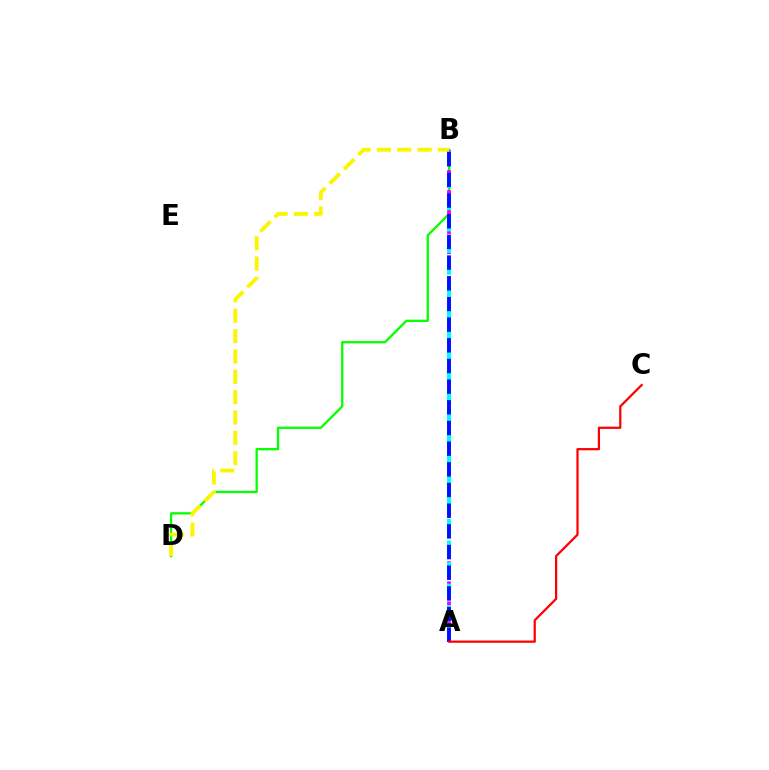{('B', 'D'): [{'color': '#08ff00', 'line_style': 'solid', 'thickness': 1.66}, {'color': '#fcf500', 'line_style': 'dashed', 'thickness': 2.76}], ('A', 'B'): [{'color': '#ee00ff', 'line_style': 'dotted', 'thickness': 2.73}, {'color': '#00fff6', 'line_style': 'dashed', 'thickness': 2.94}, {'color': '#0010ff', 'line_style': 'dashed', 'thickness': 2.81}], ('A', 'C'): [{'color': '#ff0000', 'line_style': 'solid', 'thickness': 1.61}]}